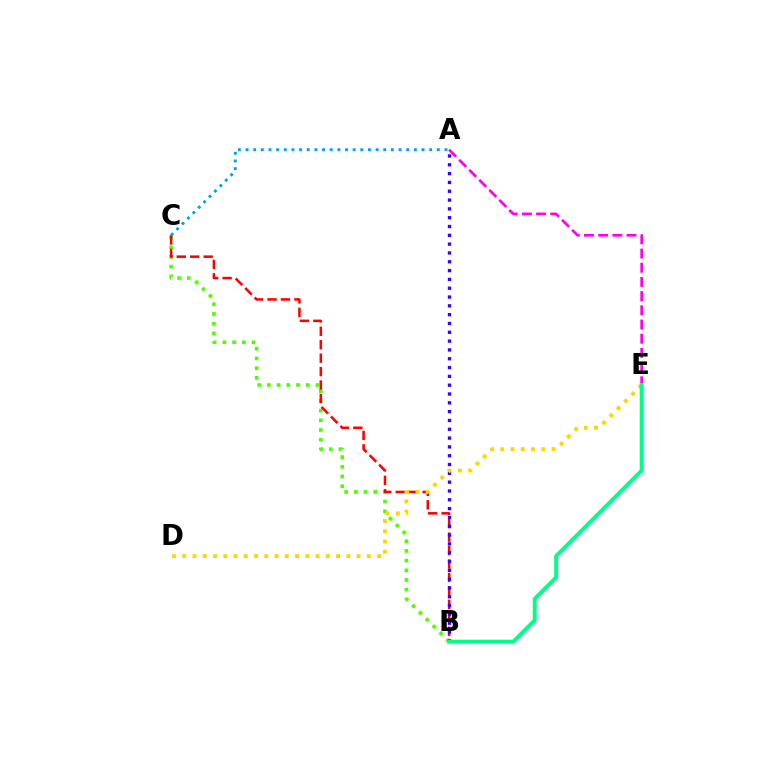{('B', 'C'): [{'color': '#4fff00', 'line_style': 'dotted', 'thickness': 2.63}, {'color': '#ff0000', 'line_style': 'dashed', 'thickness': 1.83}], ('A', 'B'): [{'color': '#3700ff', 'line_style': 'dotted', 'thickness': 2.4}], ('A', 'E'): [{'color': '#ff00ed', 'line_style': 'dashed', 'thickness': 1.93}], ('A', 'C'): [{'color': '#009eff', 'line_style': 'dotted', 'thickness': 2.08}], ('D', 'E'): [{'color': '#ffd500', 'line_style': 'dotted', 'thickness': 2.79}], ('B', 'E'): [{'color': '#00ff86', 'line_style': 'solid', 'thickness': 2.85}]}